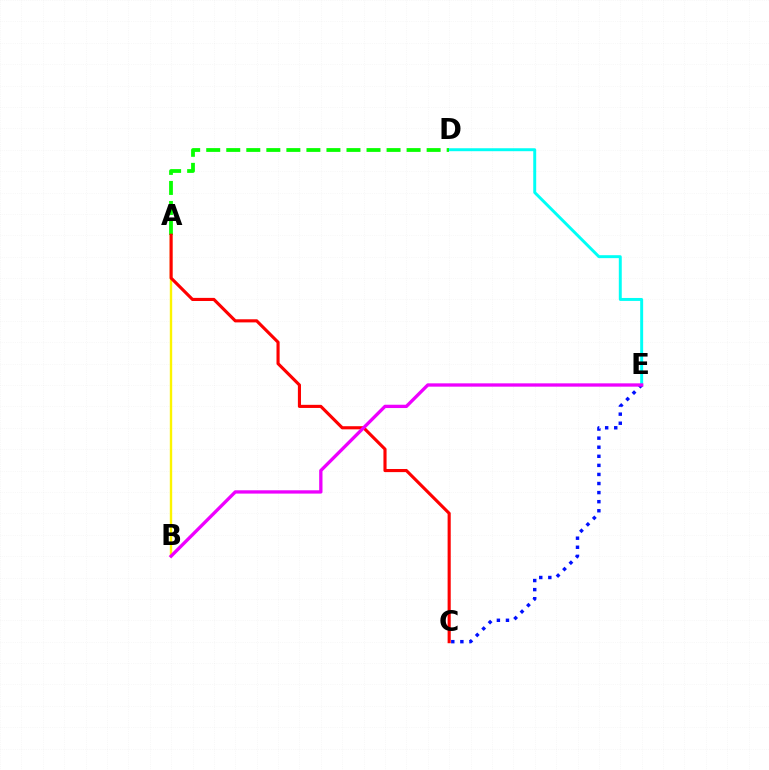{('A', 'B'): [{'color': '#fcf500', 'line_style': 'solid', 'thickness': 1.72}], ('D', 'E'): [{'color': '#00fff6', 'line_style': 'solid', 'thickness': 2.12}], ('C', 'E'): [{'color': '#0010ff', 'line_style': 'dotted', 'thickness': 2.47}], ('A', 'D'): [{'color': '#08ff00', 'line_style': 'dashed', 'thickness': 2.72}], ('A', 'C'): [{'color': '#ff0000', 'line_style': 'solid', 'thickness': 2.25}], ('B', 'E'): [{'color': '#ee00ff', 'line_style': 'solid', 'thickness': 2.39}]}